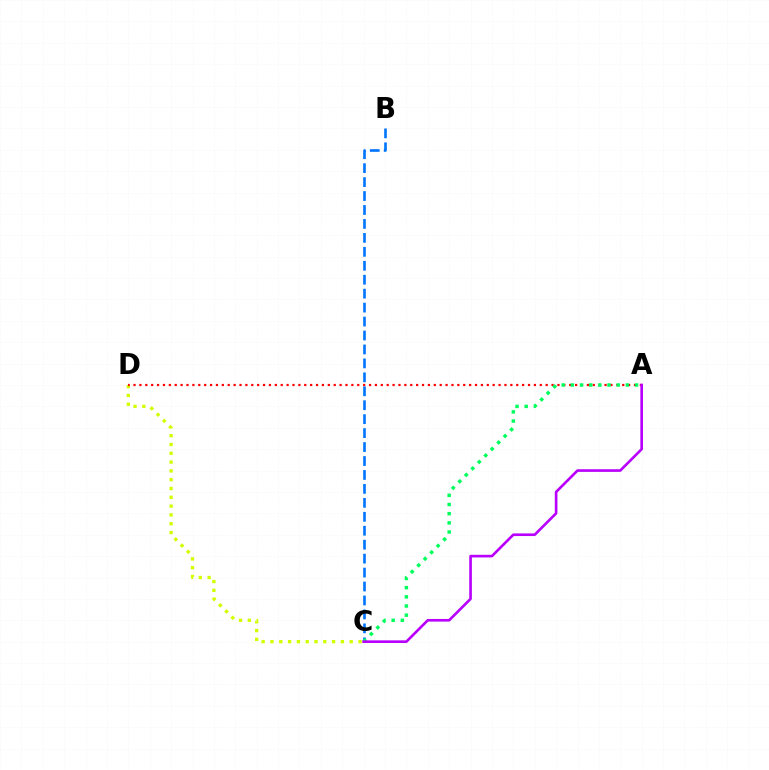{('C', 'D'): [{'color': '#d1ff00', 'line_style': 'dotted', 'thickness': 2.39}], ('B', 'C'): [{'color': '#0074ff', 'line_style': 'dashed', 'thickness': 1.89}], ('A', 'D'): [{'color': '#ff0000', 'line_style': 'dotted', 'thickness': 1.6}], ('A', 'C'): [{'color': '#00ff5c', 'line_style': 'dotted', 'thickness': 2.49}, {'color': '#b900ff', 'line_style': 'solid', 'thickness': 1.9}]}